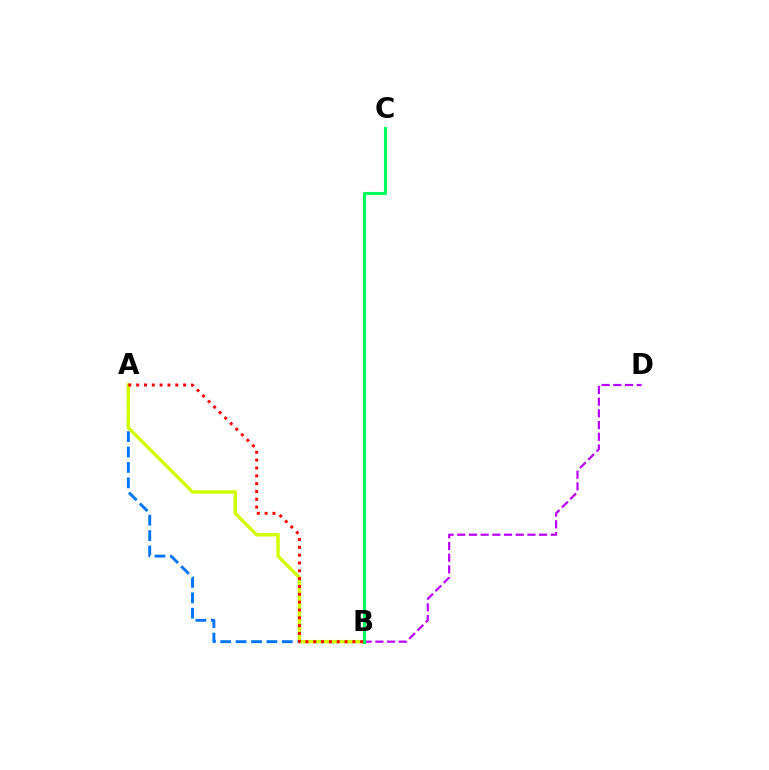{('A', 'B'): [{'color': '#0074ff', 'line_style': 'dashed', 'thickness': 2.09}, {'color': '#d1ff00', 'line_style': 'solid', 'thickness': 2.47}, {'color': '#ff0000', 'line_style': 'dotted', 'thickness': 2.13}], ('B', 'D'): [{'color': '#b900ff', 'line_style': 'dashed', 'thickness': 1.59}], ('B', 'C'): [{'color': '#00ff5c', 'line_style': 'solid', 'thickness': 2.25}]}